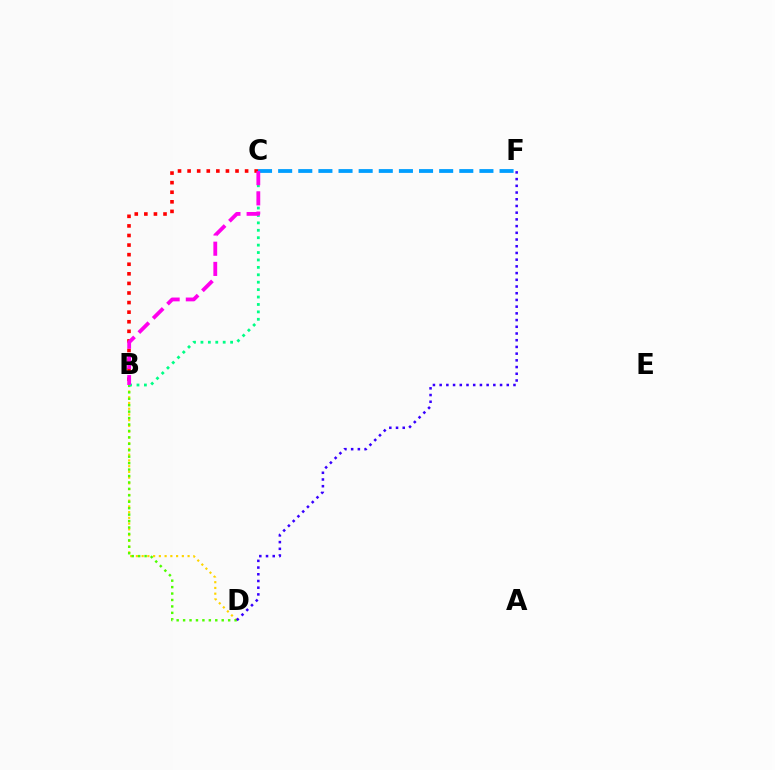{('B', 'D'): [{'color': '#ffd500', 'line_style': 'dotted', 'thickness': 1.56}, {'color': '#4fff00', 'line_style': 'dotted', 'thickness': 1.75}], ('D', 'F'): [{'color': '#3700ff', 'line_style': 'dotted', 'thickness': 1.82}], ('B', 'C'): [{'color': '#ff0000', 'line_style': 'dotted', 'thickness': 2.6}, {'color': '#00ff86', 'line_style': 'dotted', 'thickness': 2.02}, {'color': '#ff00ed', 'line_style': 'dashed', 'thickness': 2.74}], ('C', 'F'): [{'color': '#009eff', 'line_style': 'dashed', 'thickness': 2.73}]}